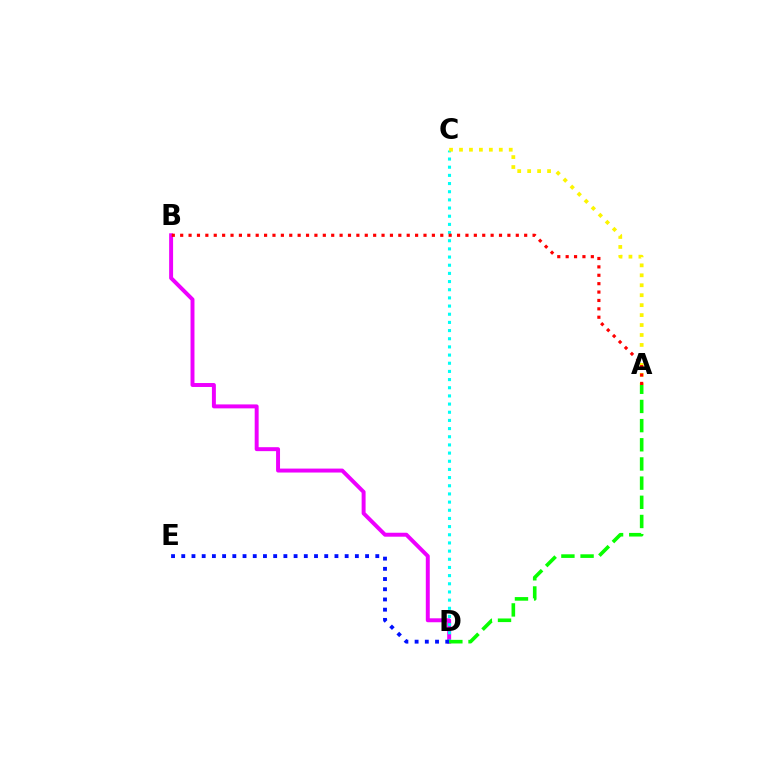{('B', 'D'): [{'color': '#ee00ff', 'line_style': 'solid', 'thickness': 2.84}], ('C', 'D'): [{'color': '#00fff6', 'line_style': 'dotted', 'thickness': 2.22}], ('D', 'E'): [{'color': '#0010ff', 'line_style': 'dotted', 'thickness': 2.77}], ('A', 'C'): [{'color': '#fcf500', 'line_style': 'dotted', 'thickness': 2.7}], ('A', 'B'): [{'color': '#ff0000', 'line_style': 'dotted', 'thickness': 2.28}], ('A', 'D'): [{'color': '#08ff00', 'line_style': 'dashed', 'thickness': 2.6}]}